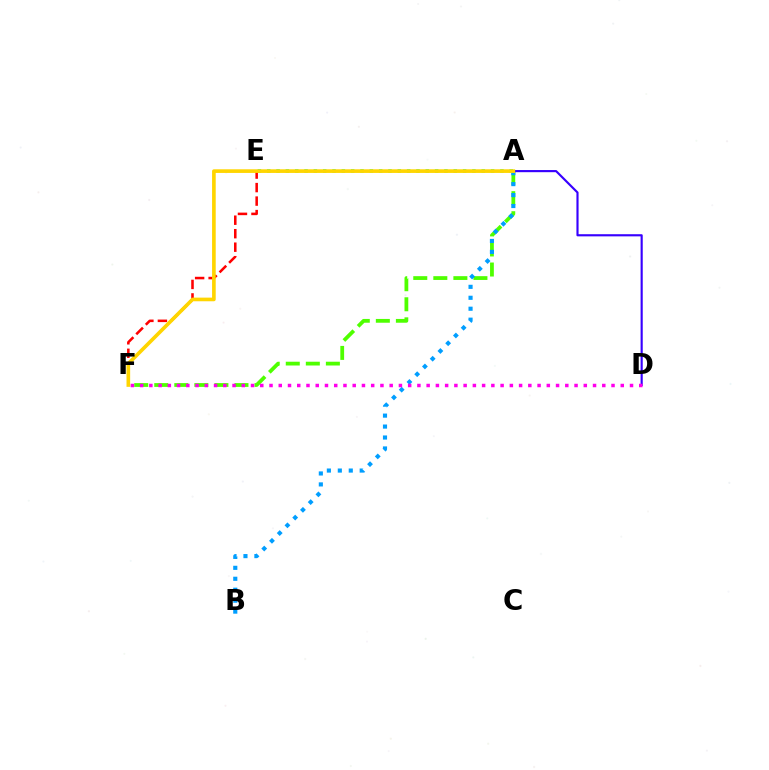{('A', 'F'): [{'color': '#4fff00', 'line_style': 'dashed', 'thickness': 2.72}, {'color': '#ffd500', 'line_style': 'solid', 'thickness': 2.63}], ('A', 'E'): [{'color': '#00ff86', 'line_style': 'dotted', 'thickness': 2.53}], ('A', 'B'): [{'color': '#009eff', 'line_style': 'dotted', 'thickness': 2.97}], ('E', 'F'): [{'color': '#ff0000', 'line_style': 'dashed', 'thickness': 1.83}], ('A', 'D'): [{'color': '#3700ff', 'line_style': 'solid', 'thickness': 1.55}], ('D', 'F'): [{'color': '#ff00ed', 'line_style': 'dotted', 'thickness': 2.51}]}